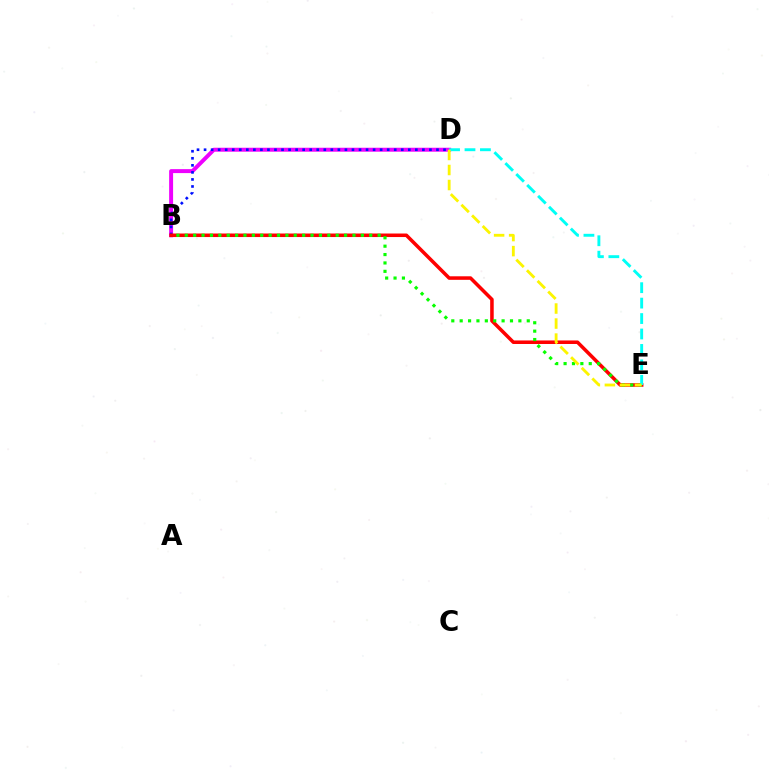{('B', 'D'): [{'color': '#ee00ff', 'line_style': 'solid', 'thickness': 2.85}, {'color': '#0010ff', 'line_style': 'dotted', 'thickness': 1.91}], ('B', 'E'): [{'color': '#ff0000', 'line_style': 'solid', 'thickness': 2.55}, {'color': '#08ff00', 'line_style': 'dotted', 'thickness': 2.28}], ('D', 'E'): [{'color': '#00fff6', 'line_style': 'dashed', 'thickness': 2.1}, {'color': '#fcf500', 'line_style': 'dashed', 'thickness': 2.04}]}